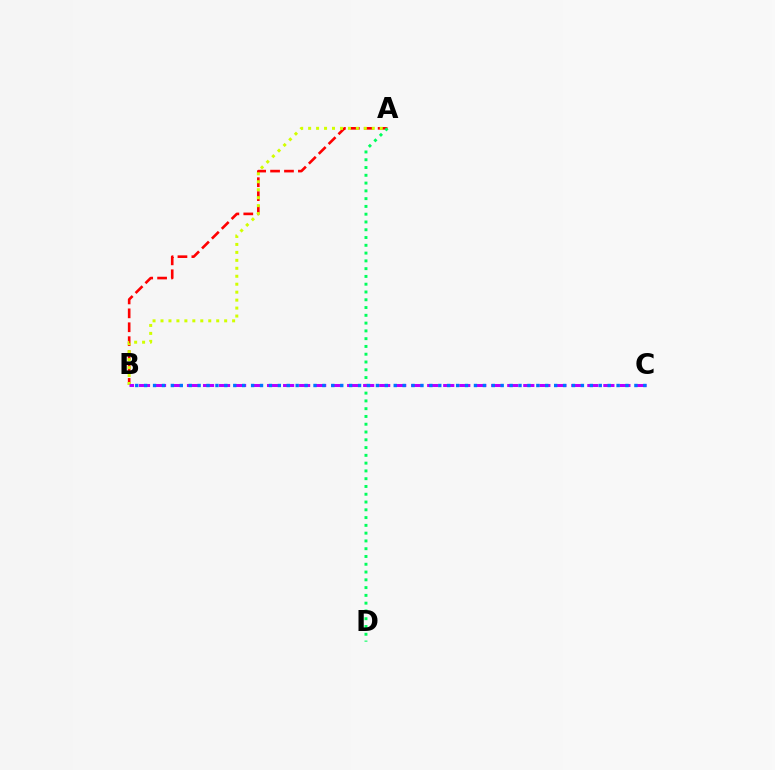{('A', 'B'): [{'color': '#ff0000', 'line_style': 'dashed', 'thickness': 1.89}, {'color': '#d1ff00', 'line_style': 'dotted', 'thickness': 2.16}], ('A', 'D'): [{'color': '#00ff5c', 'line_style': 'dotted', 'thickness': 2.11}], ('B', 'C'): [{'color': '#b900ff', 'line_style': 'dashed', 'thickness': 2.18}, {'color': '#0074ff', 'line_style': 'dotted', 'thickness': 2.42}]}